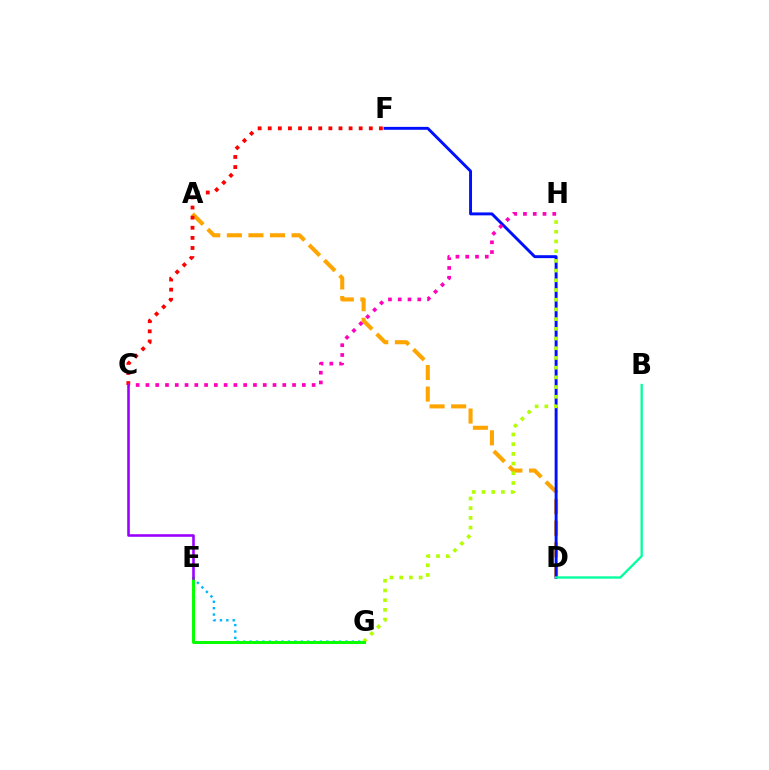{('A', 'D'): [{'color': '#ffa500', 'line_style': 'dashed', 'thickness': 2.93}], ('D', 'F'): [{'color': '#0010ff', 'line_style': 'solid', 'thickness': 2.11}], ('E', 'G'): [{'color': '#00b5ff', 'line_style': 'dotted', 'thickness': 1.74}, {'color': '#08ff00', 'line_style': 'solid', 'thickness': 2.14}], ('C', 'F'): [{'color': '#ff0000', 'line_style': 'dotted', 'thickness': 2.75}], ('G', 'H'): [{'color': '#b3ff00', 'line_style': 'dotted', 'thickness': 2.64}], ('C', 'H'): [{'color': '#ff00bd', 'line_style': 'dotted', 'thickness': 2.66}], ('B', 'D'): [{'color': '#00ff9d', 'line_style': 'solid', 'thickness': 1.66}], ('C', 'E'): [{'color': '#9b00ff', 'line_style': 'solid', 'thickness': 1.86}]}